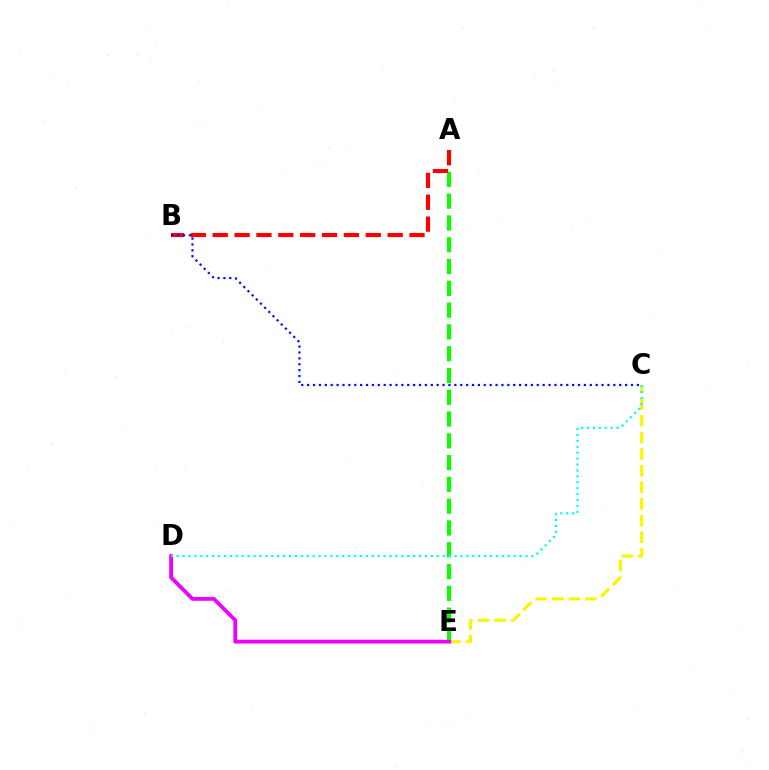{('A', 'E'): [{'color': '#08ff00', 'line_style': 'dashed', 'thickness': 2.96}], ('A', 'B'): [{'color': '#ff0000', 'line_style': 'dashed', 'thickness': 2.97}], ('C', 'E'): [{'color': '#fcf500', 'line_style': 'dashed', 'thickness': 2.26}], ('D', 'E'): [{'color': '#ee00ff', 'line_style': 'solid', 'thickness': 2.74}], ('B', 'C'): [{'color': '#0010ff', 'line_style': 'dotted', 'thickness': 1.6}], ('C', 'D'): [{'color': '#00fff6', 'line_style': 'dotted', 'thickness': 1.61}]}